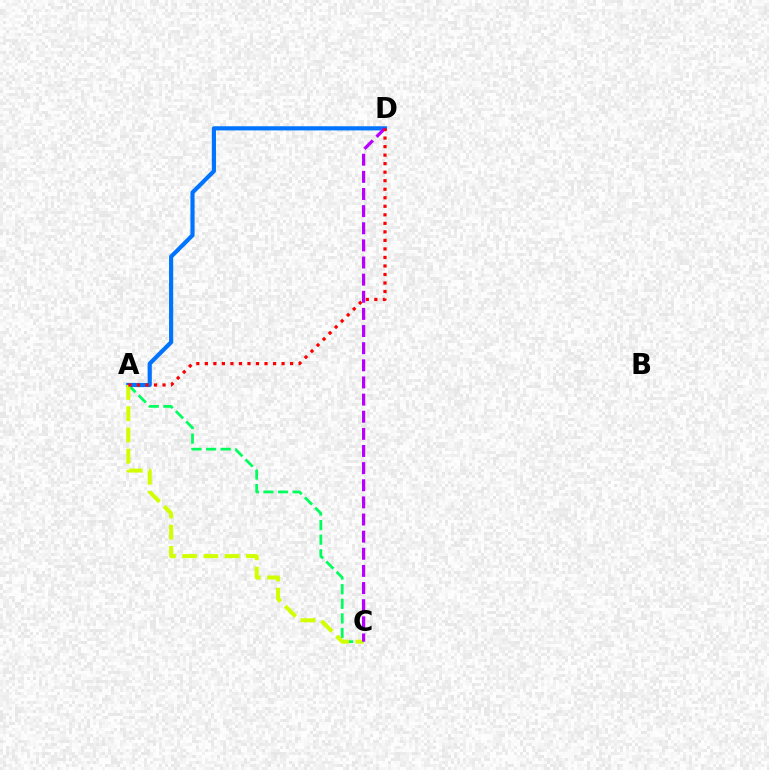{('A', 'C'): [{'color': '#00ff5c', 'line_style': 'dashed', 'thickness': 1.98}, {'color': '#d1ff00', 'line_style': 'dashed', 'thickness': 2.89}], ('A', 'D'): [{'color': '#0074ff', 'line_style': 'solid', 'thickness': 3.0}, {'color': '#ff0000', 'line_style': 'dotted', 'thickness': 2.32}], ('C', 'D'): [{'color': '#b900ff', 'line_style': 'dashed', 'thickness': 2.33}]}